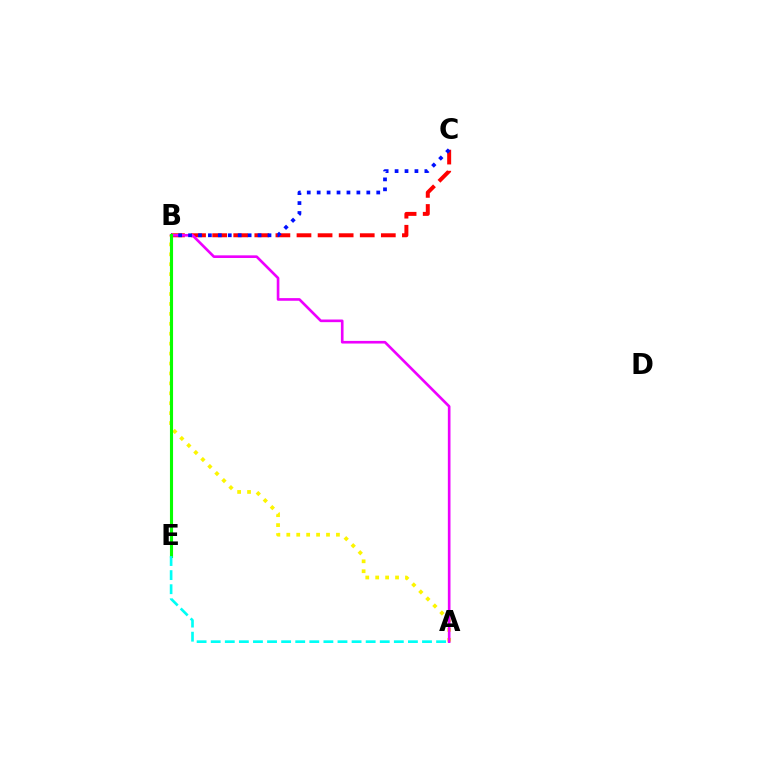{('A', 'B'): [{'color': '#fcf500', 'line_style': 'dotted', 'thickness': 2.7}, {'color': '#ee00ff', 'line_style': 'solid', 'thickness': 1.9}], ('B', 'C'): [{'color': '#ff0000', 'line_style': 'dashed', 'thickness': 2.86}, {'color': '#0010ff', 'line_style': 'dotted', 'thickness': 2.7}], ('B', 'E'): [{'color': '#08ff00', 'line_style': 'solid', 'thickness': 2.24}], ('A', 'E'): [{'color': '#00fff6', 'line_style': 'dashed', 'thickness': 1.91}]}